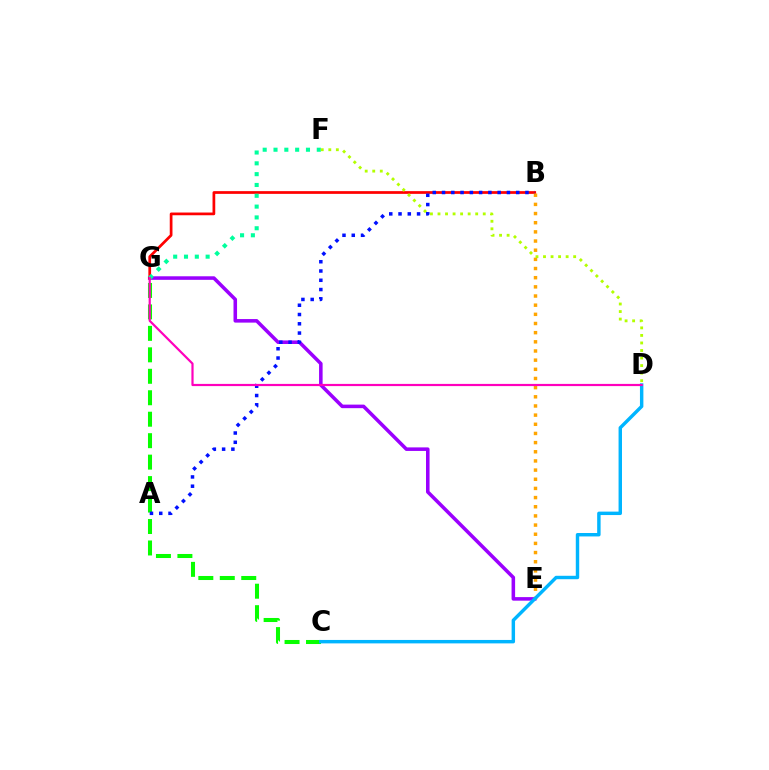{('E', 'G'): [{'color': '#9b00ff', 'line_style': 'solid', 'thickness': 2.56}], ('B', 'G'): [{'color': '#ff0000', 'line_style': 'solid', 'thickness': 1.96}], ('F', 'G'): [{'color': '#00ff9d', 'line_style': 'dotted', 'thickness': 2.94}], ('C', 'G'): [{'color': '#08ff00', 'line_style': 'dashed', 'thickness': 2.92}], ('B', 'E'): [{'color': '#ffa500', 'line_style': 'dotted', 'thickness': 2.49}], ('A', 'B'): [{'color': '#0010ff', 'line_style': 'dotted', 'thickness': 2.52}], ('D', 'F'): [{'color': '#b3ff00', 'line_style': 'dotted', 'thickness': 2.05}], ('C', 'D'): [{'color': '#00b5ff', 'line_style': 'solid', 'thickness': 2.47}], ('D', 'G'): [{'color': '#ff00bd', 'line_style': 'solid', 'thickness': 1.58}]}